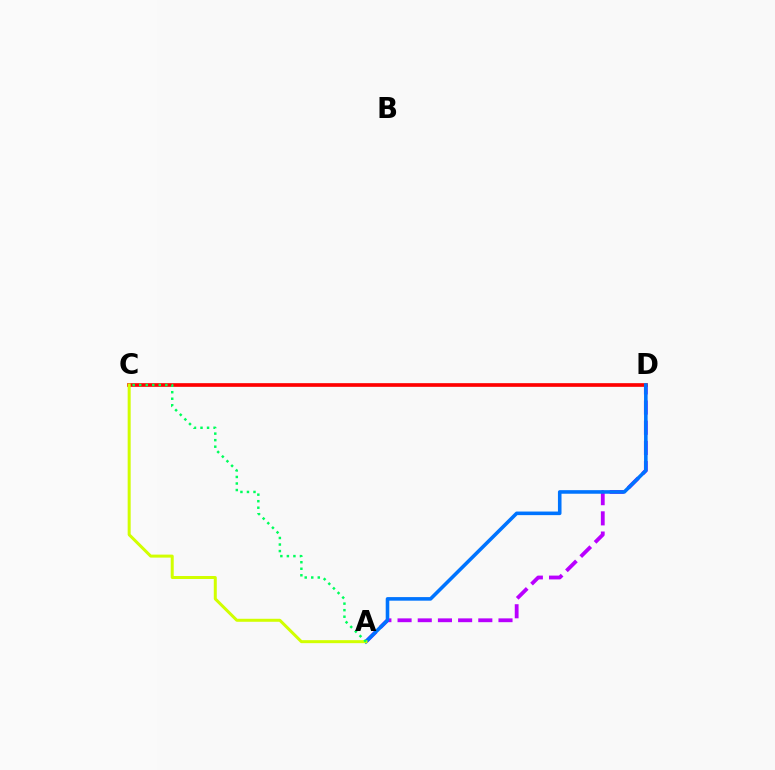{('A', 'D'): [{'color': '#b900ff', 'line_style': 'dashed', 'thickness': 2.74}, {'color': '#0074ff', 'line_style': 'solid', 'thickness': 2.58}], ('C', 'D'): [{'color': '#ff0000', 'line_style': 'solid', 'thickness': 2.64}], ('A', 'C'): [{'color': '#d1ff00', 'line_style': 'solid', 'thickness': 2.16}, {'color': '#00ff5c', 'line_style': 'dotted', 'thickness': 1.78}]}